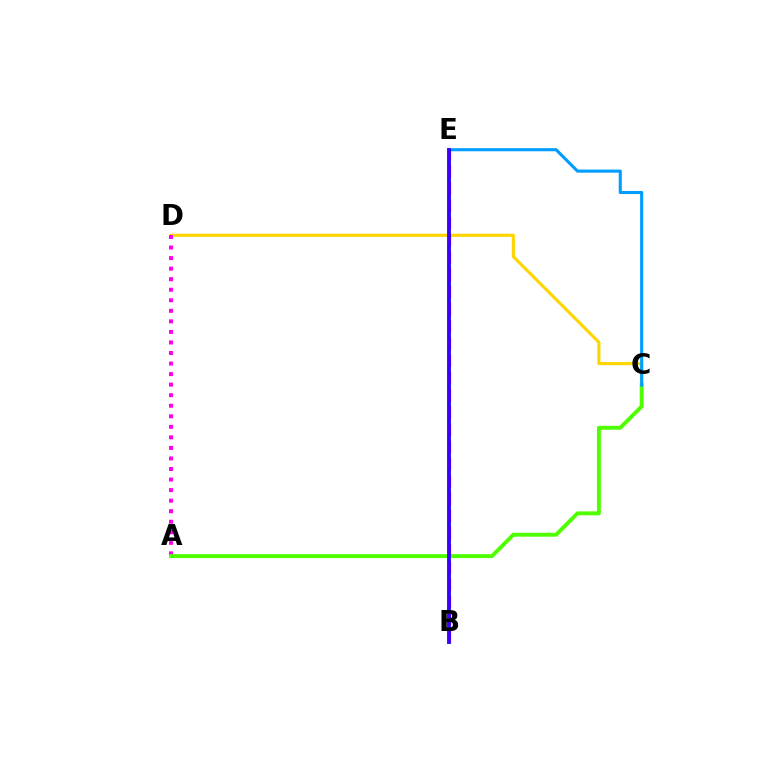{('C', 'D'): [{'color': '#ffd500', 'line_style': 'solid', 'thickness': 2.23}], ('A', 'D'): [{'color': '#ff00ed', 'line_style': 'dotted', 'thickness': 2.87}], ('A', 'C'): [{'color': '#4fff00', 'line_style': 'solid', 'thickness': 2.82}], ('B', 'E'): [{'color': '#00ff86', 'line_style': 'solid', 'thickness': 2.8}, {'color': '#ff0000', 'line_style': 'dashed', 'thickness': 2.34}, {'color': '#3700ff', 'line_style': 'solid', 'thickness': 2.73}], ('C', 'E'): [{'color': '#009eff', 'line_style': 'solid', 'thickness': 2.23}]}